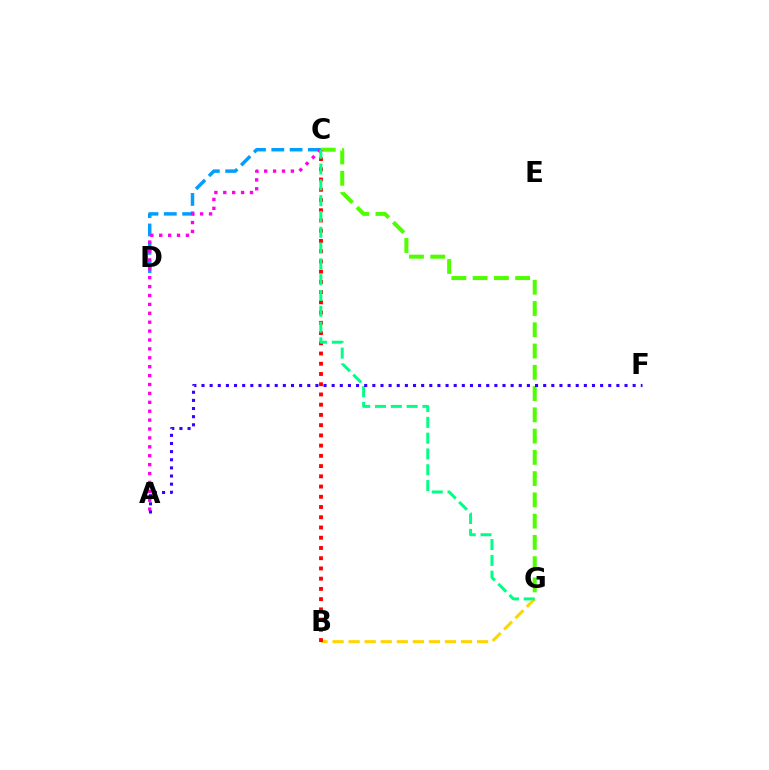{('C', 'D'): [{'color': '#009eff', 'line_style': 'dashed', 'thickness': 2.49}], ('A', 'C'): [{'color': '#ff00ed', 'line_style': 'dotted', 'thickness': 2.42}], ('B', 'G'): [{'color': '#ffd500', 'line_style': 'dashed', 'thickness': 2.18}], ('C', 'G'): [{'color': '#4fff00', 'line_style': 'dashed', 'thickness': 2.89}, {'color': '#00ff86', 'line_style': 'dashed', 'thickness': 2.15}], ('B', 'C'): [{'color': '#ff0000', 'line_style': 'dotted', 'thickness': 2.78}], ('A', 'F'): [{'color': '#3700ff', 'line_style': 'dotted', 'thickness': 2.21}]}